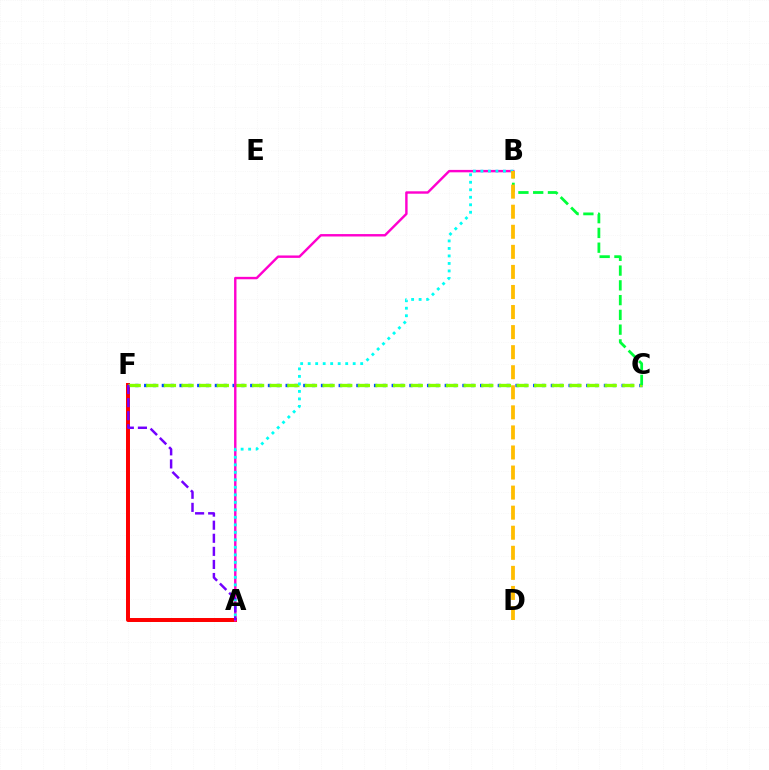{('A', 'F'): [{'color': '#ff0000', 'line_style': 'solid', 'thickness': 2.86}, {'color': '#7200ff', 'line_style': 'dashed', 'thickness': 1.78}], ('C', 'F'): [{'color': '#004bff', 'line_style': 'dotted', 'thickness': 2.4}, {'color': '#84ff00', 'line_style': 'dashed', 'thickness': 2.4}], ('A', 'B'): [{'color': '#ff00cf', 'line_style': 'solid', 'thickness': 1.74}, {'color': '#00fff6', 'line_style': 'dotted', 'thickness': 2.04}], ('B', 'C'): [{'color': '#00ff39', 'line_style': 'dashed', 'thickness': 2.01}], ('B', 'D'): [{'color': '#ffbd00', 'line_style': 'dashed', 'thickness': 2.73}]}